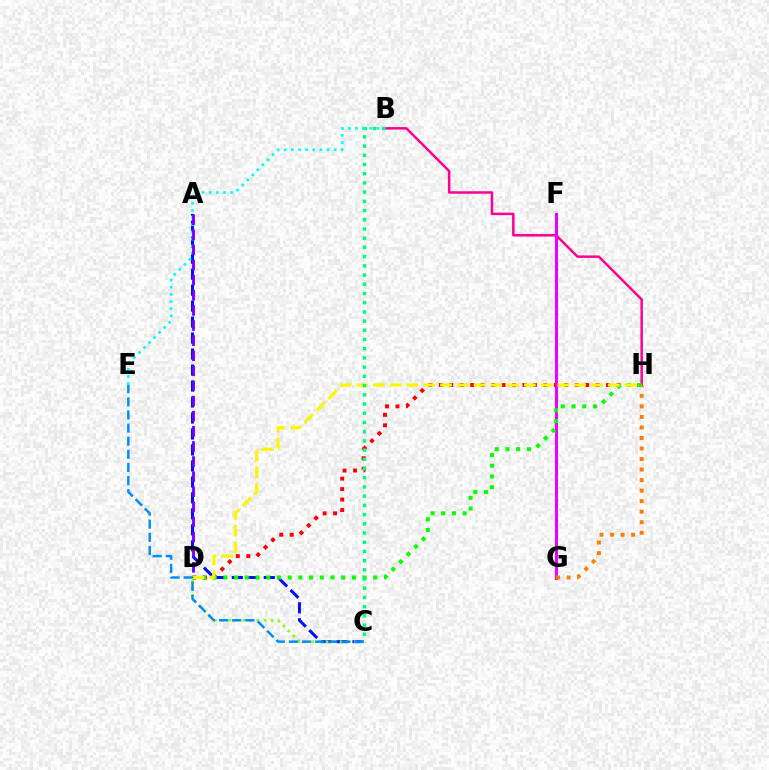{('B', 'H'): [{'color': '#ff0094', 'line_style': 'solid', 'thickness': 1.8}], ('D', 'H'): [{'color': '#ff0000', 'line_style': 'dotted', 'thickness': 2.84}, {'color': '#08ff00', 'line_style': 'dotted', 'thickness': 2.91}, {'color': '#fcf500', 'line_style': 'dashed', 'thickness': 2.28}], ('A', 'C'): [{'color': '#0010ff', 'line_style': 'dashed', 'thickness': 2.17}], ('F', 'G'): [{'color': '#ee00ff', 'line_style': 'solid', 'thickness': 2.17}], ('C', 'D'): [{'color': '#84ff00', 'line_style': 'dotted', 'thickness': 1.92}], ('B', 'E'): [{'color': '#00fff6', 'line_style': 'dotted', 'thickness': 1.94}], ('G', 'H'): [{'color': '#ff7c00', 'line_style': 'dotted', 'thickness': 2.86}], ('A', 'D'): [{'color': '#7200ff', 'line_style': 'dashed', 'thickness': 2.05}], ('B', 'C'): [{'color': '#00ff74', 'line_style': 'dotted', 'thickness': 2.5}], ('C', 'E'): [{'color': '#008cff', 'line_style': 'dashed', 'thickness': 1.78}]}